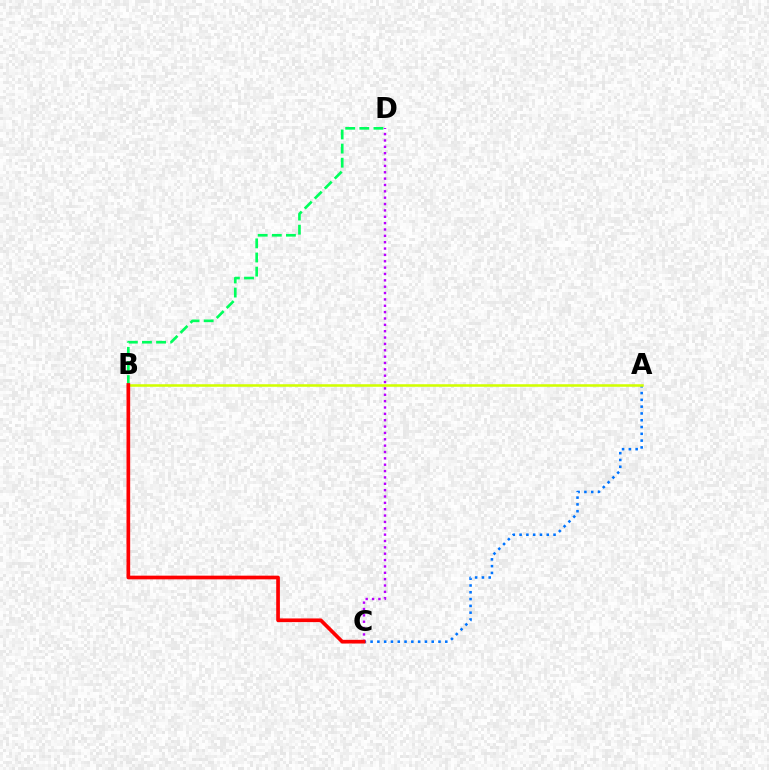{('B', 'D'): [{'color': '#00ff5c', 'line_style': 'dashed', 'thickness': 1.92}], ('A', 'C'): [{'color': '#0074ff', 'line_style': 'dotted', 'thickness': 1.84}], ('A', 'B'): [{'color': '#d1ff00', 'line_style': 'solid', 'thickness': 1.84}], ('C', 'D'): [{'color': '#b900ff', 'line_style': 'dotted', 'thickness': 1.73}], ('B', 'C'): [{'color': '#ff0000', 'line_style': 'solid', 'thickness': 2.65}]}